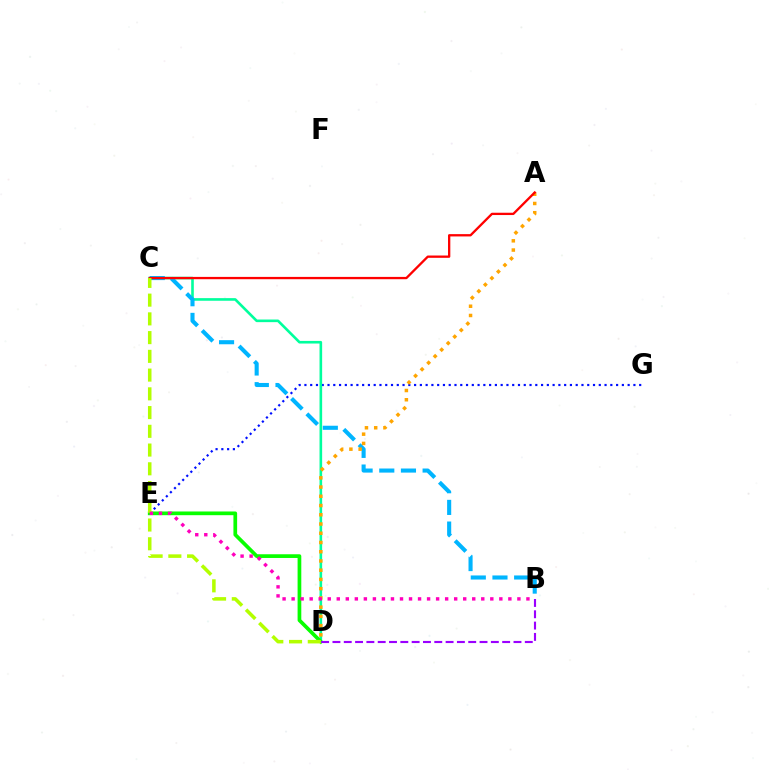{('E', 'G'): [{'color': '#0010ff', 'line_style': 'dotted', 'thickness': 1.57}], ('C', 'D'): [{'color': '#00ff9d', 'line_style': 'solid', 'thickness': 1.89}, {'color': '#b3ff00', 'line_style': 'dashed', 'thickness': 2.55}], ('B', 'C'): [{'color': '#00b5ff', 'line_style': 'dashed', 'thickness': 2.94}], ('D', 'E'): [{'color': '#08ff00', 'line_style': 'solid', 'thickness': 2.67}], ('A', 'D'): [{'color': '#ffa500', 'line_style': 'dotted', 'thickness': 2.51}], ('A', 'C'): [{'color': '#ff0000', 'line_style': 'solid', 'thickness': 1.66}], ('B', 'D'): [{'color': '#9b00ff', 'line_style': 'dashed', 'thickness': 1.54}], ('B', 'E'): [{'color': '#ff00bd', 'line_style': 'dotted', 'thickness': 2.45}]}